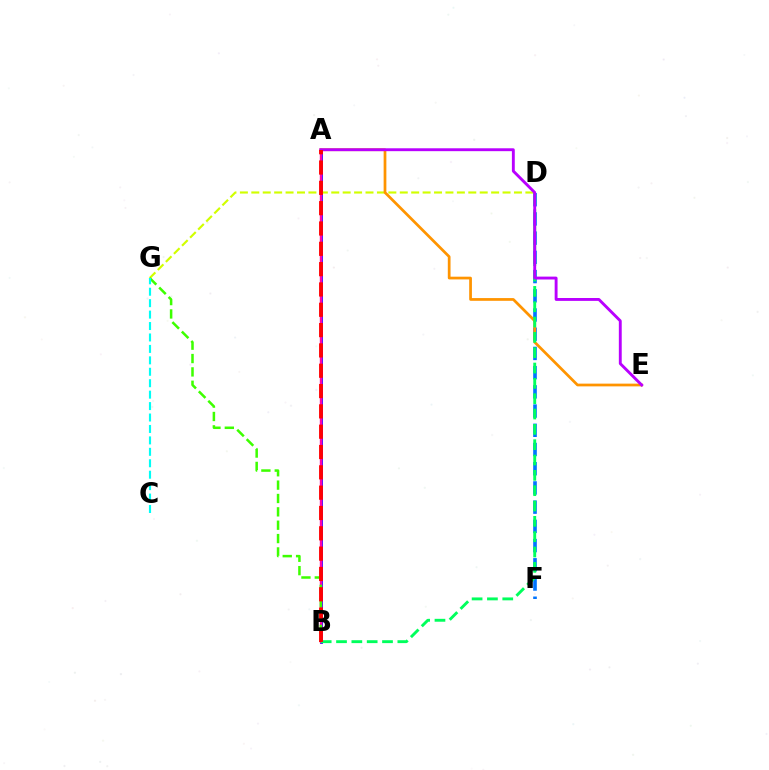{('A', 'B'): [{'color': '#2500ff', 'line_style': 'solid', 'thickness': 2.0}, {'color': '#ff00ac', 'line_style': 'solid', 'thickness': 1.72}, {'color': '#ff0000', 'line_style': 'dashed', 'thickness': 2.76}], ('D', 'F'): [{'color': '#0074ff', 'line_style': 'dashed', 'thickness': 2.61}], ('D', 'G'): [{'color': '#d1ff00', 'line_style': 'dashed', 'thickness': 1.55}], ('A', 'E'): [{'color': '#ff9400', 'line_style': 'solid', 'thickness': 1.97}, {'color': '#b900ff', 'line_style': 'solid', 'thickness': 2.08}], ('B', 'D'): [{'color': '#00ff5c', 'line_style': 'dashed', 'thickness': 2.08}], ('B', 'G'): [{'color': '#3dff00', 'line_style': 'dashed', 'thickness': 1.82}], ('C', 'G'): [{'color': '#00fff6', 'line_style': 'dashed', 'thickness': 1.55}]}